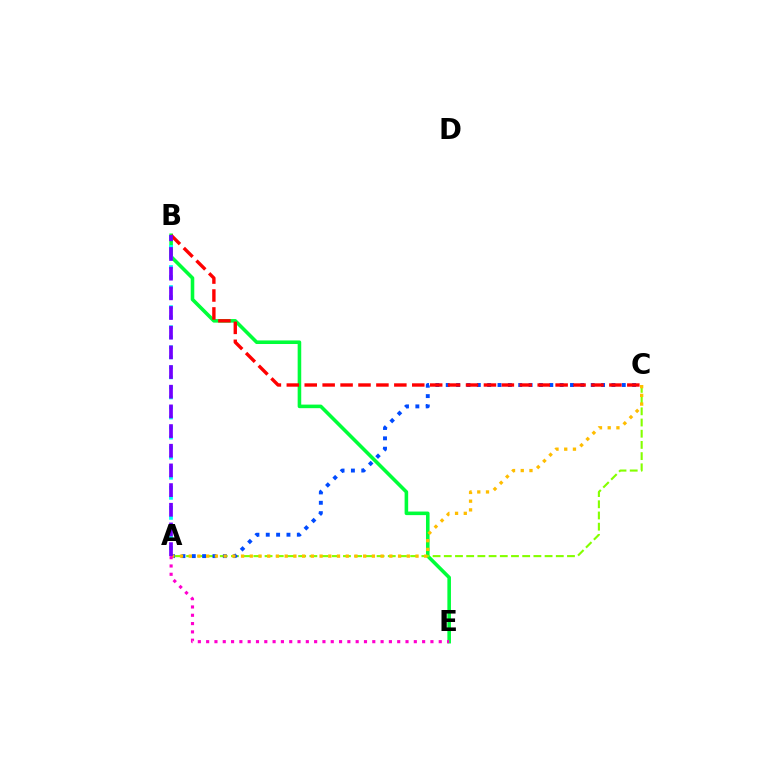{('B', 'E'): [{'color': '#00ff39', 'line_style': 'solid', 'thickness': 2.58}], ('A', 'C'): [{'color': '#84ff00', 'line_style': 'dashed', 'thickness': 1.52}, {'color': '#004bff', 'line_style': 'dotted', 'thickness': 2.81}, {'color': '#ffbd00', 'line_style': 'dotted', 'thickness': 2.37}], ('A', 'B'): [{'color': '#00fff6', 'line_style': 'dotted', 'thickness': 2.73}, {'color': '#7200ff', 'line_style': 'dashed', 'thickness': 2.67}], ('B', 'C'): [{'color': '#ff0000', 'line_style': 'dashed', 'thickness': 2.43}], ('A', 'E'): [{'color': '#ff00cf', 'line_style': 'dotted', 'thickness': 2.26}]}